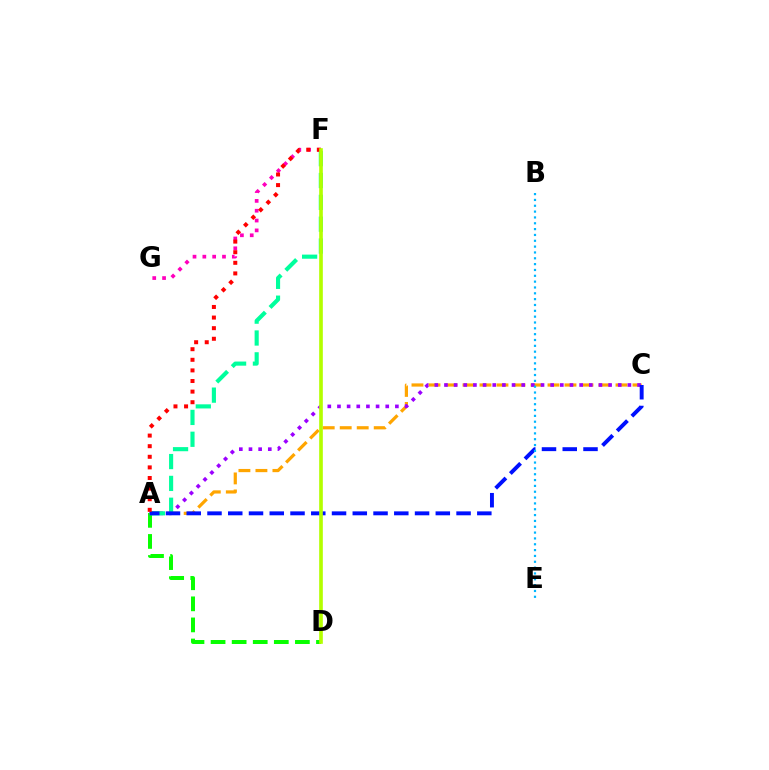{('A', 'D'): [{'color': '#08ff00', 'line_style': 'dashed', 'thickness': 2.86}], ('A', 'C'): [{'color': '#ffa500', 'line_style': 'dashed', 'thickness': 2.31}, {'color': '#9b00ff', 'line_style': 'dotted', 'thickness': 2.62}, {'color': '#0010ff', 'line_style': 'dashed', 'thickness': 2.82}], ('F', 'G'): [{'color': '#ff00bd', 'line_style': 'dotted', 'thickness': 2.67}], ('A', 'F'): [{'color': '#00ff9d', 'line_style': 'dashed', 'thickness': 2.97}, {'color': '#ff0000', 'line_style': 'dotted', 'thickness': 2.88}], ('B', 'E'): [{'color': '#00b5ff', 'line_style': 'dotted', 'thickness': 1.59}], ('D', 'F'): [{'color': '#b3ff00', 'line_style': 'solid', 'thickness': 2.63}]}